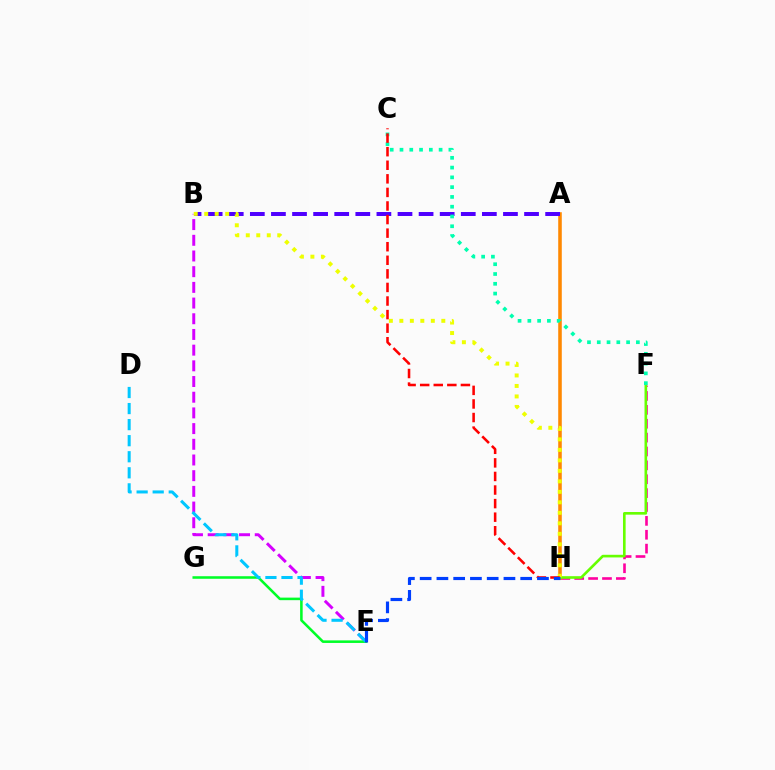{('F', 'H'): [{'color': '#ff00a0', 'line_style': 'dashed', 'thickness': 1.89}, {'color': '#66ff00', 'line_style': 'solid', 'thickness': 1.9}], ('A', 'H'): [{'color': '#ff8800', 'line_style': 'solid', 'thickness': 2.56}], ('A', 'B'): [{'color': '#4f00ff', 'line_style': 'dashed', 'thickness': 2.87}], ('C', 'F'): [{'color': '#00ffaf', 'line_style': 'dotted', 'thickness': 2.66}], ('B', 'E'): [{'color': '#d600ff', 'line_style': 'dashed', 'thickness': 2.13}], ('B', 'H'): [{'color': '#eeff00', 'line_style': 'dotted', 'thickness': 2.85}], ('E', 'G'): [{'color': '#00ff27', 'line_style': 'solid', 'thickness': 1.84}], ('C', 'H'): [{'color': '#ff0000', 'line_style': 'dashed', 'thickness': 1.84}], ('D', 'E'): [{'color': '#00c7ff', 'line_style': 'dashed', 'thickness': 2.18}], ('E', 'H'): [{'color': '#003fff', 'line_style': 'dashed', 'thickness': 2.28}]}